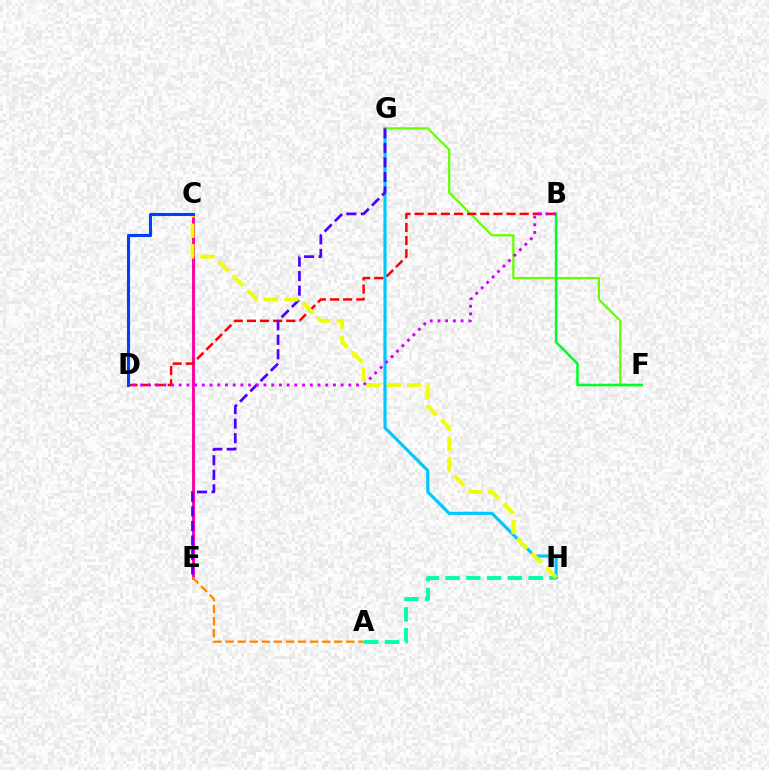{('G', 'H'): [{'color': '#00c7ff', 'line_style': 'solid', 'thickness': 2.27}], ('F', 'G'): [{'color': '#66ff00', 'line_style': 'solid', 'thickness': 1.61}], ('B', 'F'): [{'color': '#00ff27', 'line_style': 'solid', 'thickness': 1.85}], ('C', 'E'): [{'color': '#ff00a0', 'line_style': 'solid', 'thickness': 2.08}], ('A', 'H'): [{'color': '#00ffaf', 'line_style': 'dashed', 'thickness': 2.82}], ('B', 'D'): [{'color': '#ff0000', 'line_style': 'dashed', 'thickness': 1.78}, {'color': '#d600ff', 'line_style': 'dotted', 'thickness': 2.1}], ('E', 'G'): [{'color': '#4f00ff', 'line_style': 'dashed', 'thickness': 1.97}], ('A', 'E'): [{'color': '#ff8800', 'line_style': 'dashed', 'thickness': 1.64}], ('C', 'H'): [{'color': '#eeff00', 'line_style': 'dashed', 'thickness': 2.77}], ('C', 'D'): [{'color': '#003fff', 'line_style': 'solid', 'thickness': 2.22}]}